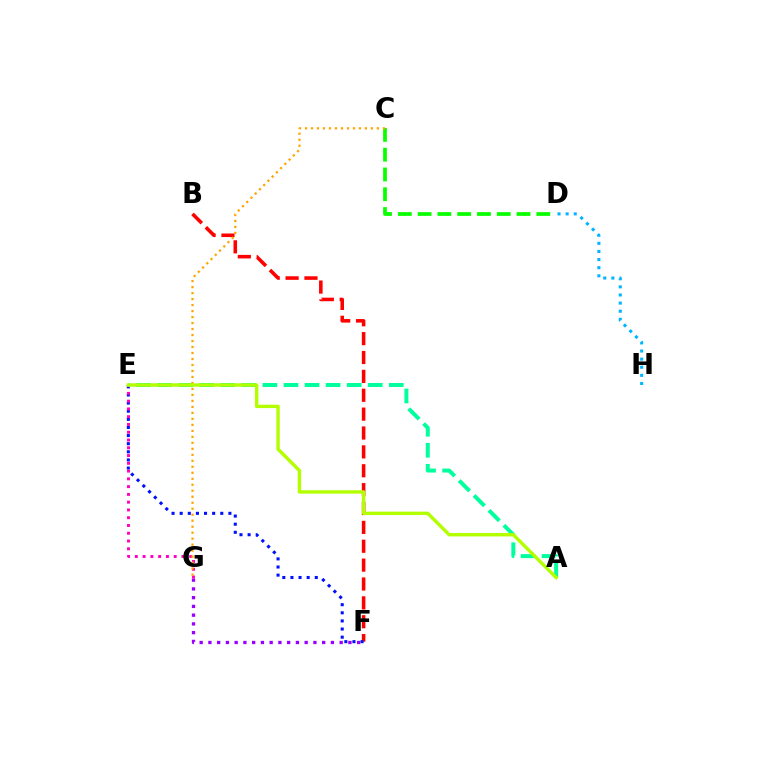{('B', 'F'): [{'color': '#ff0000', 'line_style': 'dashed', 'thickness': 2.56}], ('D', 'H'): [{'color': '#00b5ff', 'line_style': 'dotted', 'thickness': 2.2}], ('F', 'G'): [{'color': '#9b00ff', 'line_style': 'dotted', 'thickness': 2.38}], ('C', 'D'): [{'color': '#08ff00', 'line_style': 'dashed', 'thickness': 2.69}], ('E', 'F'): [{'color': '#0010ff', 'line_style': 'dotted', 'thickness': 2.21}], ('E', 'G'): [{'color': '#ff00bd', 'line_style': 'dotted', 'thickness': 2.11}], ('A', 'E'): [{'color': '#00ff9d', 'line_style': 'dashed', 'thickness': 2.86}, {'color': '#b3ff00', 'line_style': 'solid', 'thickness': 2.44}], ('C', 'G'): [{'color': '#ffa500', 'line_style': 'dotted', 'thickness': 1.63}]}